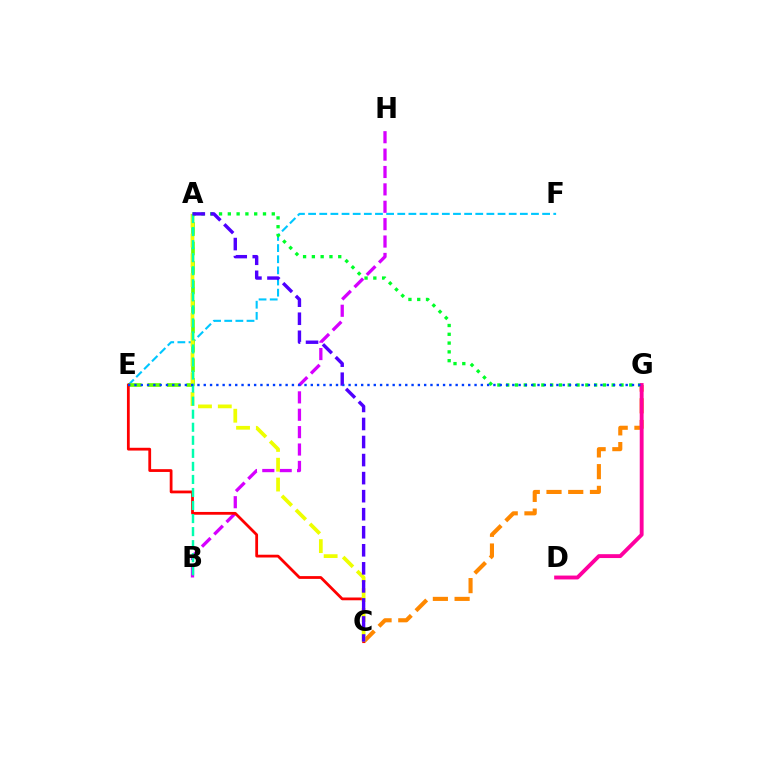{('E', 'F'): [{'color': '#00c7ff', 'line_style': 'dashed', 'thickness': 1.51}], ('A', 'E'): [{'color': '#66ff00', 'line_style': 'dashed', 'thickness': 2.65}], ('B', 'H'): [{'color': '#d600ff', 'line_style': 'dashed', 'thickness': 2.36}], ('C', 'G'): [{'color': '#ff8800', 'line_style': 'dashed', 'thickness': 2.95}], ('C', 'E'): [{'color': '#ff0000', 'line_style': 'solid', 'thickness': 2.0}], ('A', 'G'): [{'color': '#00ff27', 'line_style': 'dotted', 'thickness': 2.39}], ('A', 'C'): [{'color': '#eeff00', 'line_style': 'dashed', 'thickness': 2.69}, {'color': '#4f00ff', 'line_style': 'dashed', 'thickness': 2.45}], ('A', 'B'): [{'color': '#00ffaf', 'line_style': 'dashed', 'thickness': 1.77}], ('D', 'G'): [{'color': '#ff00a0', 'line_style': 'solid', 'thickness': 2.79}], ('E', 'G'): [{'color': '#003fff', 'line_style': 'dotted', 'thickness': 1.71}]}